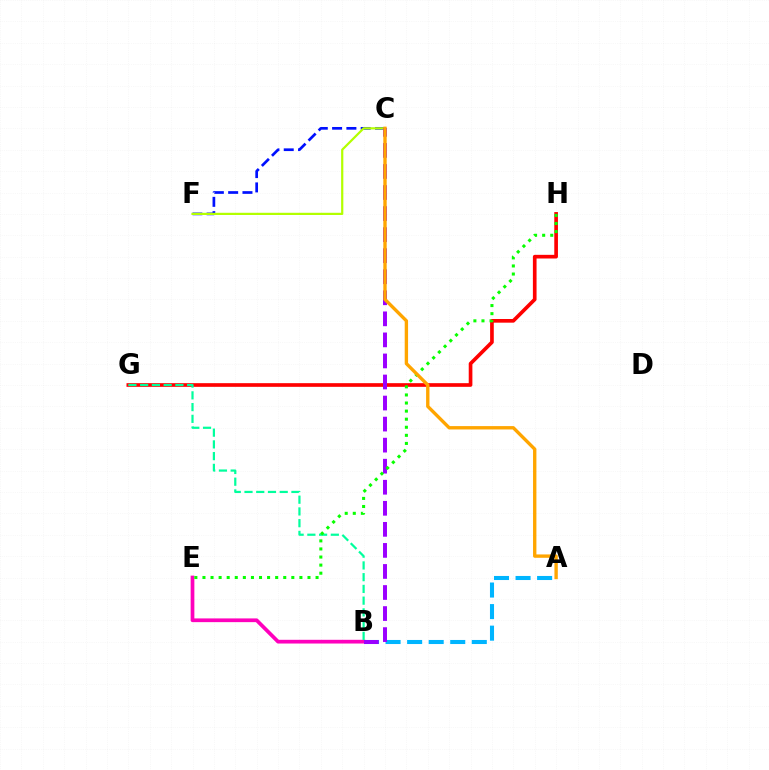{('A', 'B'): [{'color': '#00b5ff', 'line_style': 'dashed', 'thickness': 2.93}], ('B', 'E'): [{'color': '#ff00bd', 'line_style': 'solid', 'thickness': 2.68}], ('C', 'F'): [{'color': '#0010ff', 'line_style': 'dashed', 'thickness': 1.94}, {'color': '#b3ff00', 'line_style': 'solid', 'thickness': 1.59}], ('G', 'H'): [{'color': '#ff0000', 'line_style': 'solid', 'thickness': 2.64}], ('B', 'G'): [{'color': '#00ff9d', 'line_style': 'dashed', 'thickness': 1.59}], ('B', 'C'): [{'color': '#9b00ff', 'line_style': 'dashed', 'thickness': 2.86}], ('E', 'H'): [{'color': '#08ff00', 'line_style': 'dotted', 'thickness': 2.2}], ('A', 'C'): [{'color': '#ffa500', 'line_style': 'solid', 'thickness': 2.42}]}